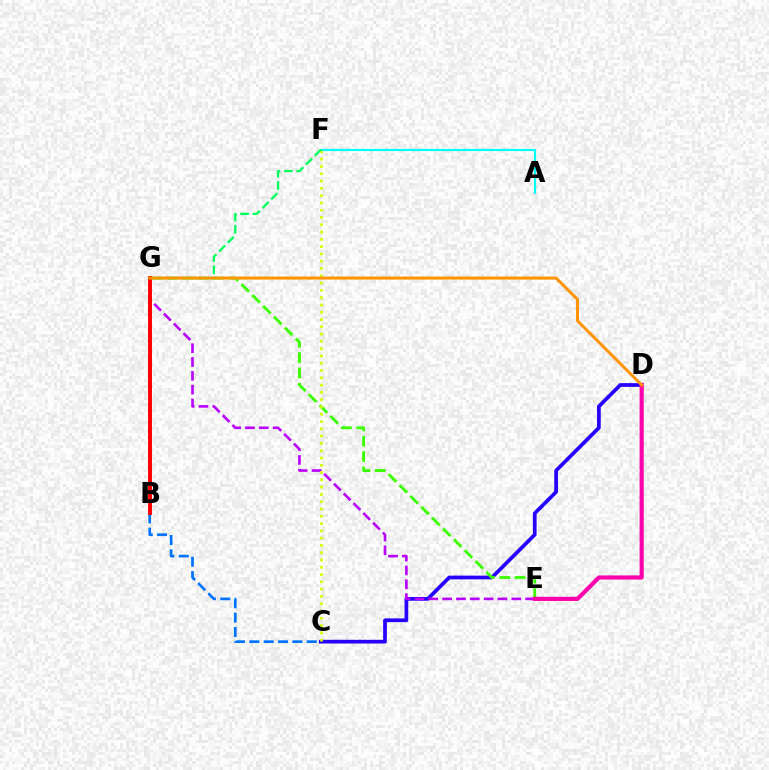{('A', 'F'): [{'color': '#00fff6', 'line_style': 'solid', 'thickness': 1.56}], ('C', 'D'): [{'color': '#2500ff', 'line_style': 'solid', 'thickness': 2.68}], ('E', 'G'): [{'color': '#3dff00', 'line_style': 'dashed', 'thickness': 2.08}, {'color': '#b900ff', 'line_style': 'dashed', 'thickness': 1.88}], ('B', 'C'): [{'color': '#0074ff', 'line_style': 'dashed', 'thickness': 1.95}], ('C', 'F'): [{'color': '#d1ff00', 'line_style': 'dotted', 'thickness': 1.98}], ('F', 'G'): [{'color': '#00ff5c', 'line_style': 'dashed', 'thickness': 1.68}], ('B', 'G'): [{'color': '#ff0000', 'line_style': 'solid', 'thickness': 2.83}], ('D', 'E'): [{'color': '#ff00ac', 'line_style': 'solid', 'thickness': 3.0}], ('D', 'G'): [{'color': '#ff9400', 'line_style': 'solid', 'thickness': 2.17}]}